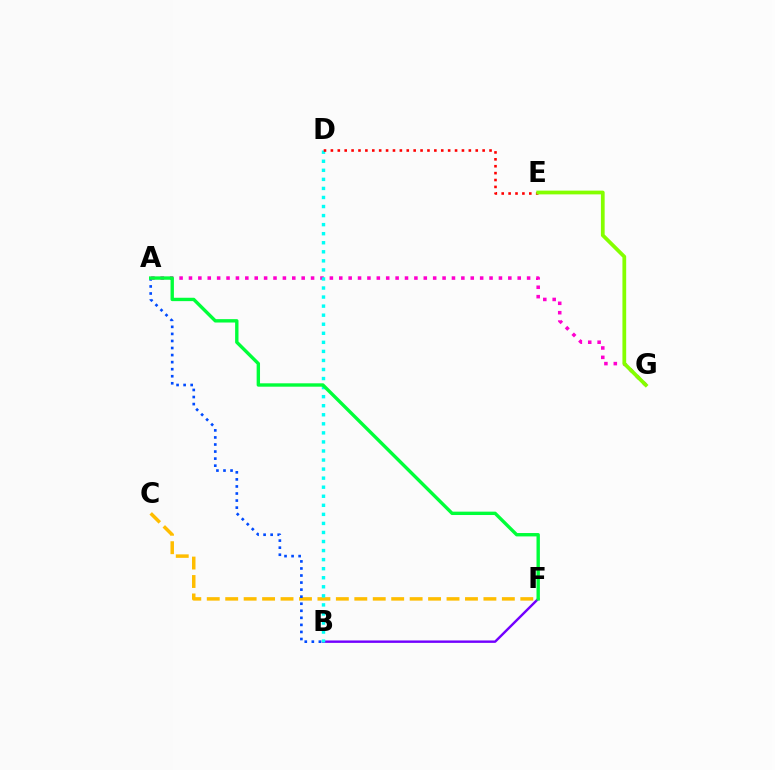{('C', 'F'): [{'color': '#ffbd00', 'line_style': 'dashed', 'thickness': 2.51}], ('A', 'B'): [{'color': '#004bff', 'line_style': 'dotted', 'thickness': 1.92}], ('A', 'G'): [{'color': '#ff00cf', 'line_style': 'dotted', 'thickness': 2.55}], ('B', 'F'): [{'color': '#7200ff', 'line_style': 'solid', 'thickness': 1.73}], ('B', 'D'): [{'color': '#00fff6', 'line_style': 'dotted', 'thickness': 2.46}], ('D', 'E'): [{'color': '#ff0000', 'line_style': 'dotted', 'thickness': 1.87}], ('A', 'F'): [{'color': '#00ff39', 'line_style': 'solid', 'thickness': 2.43}], ('E', 'G'): [{'color': '#84ff00', 'line_style': 'solid', 'thickness': 2.7}]}